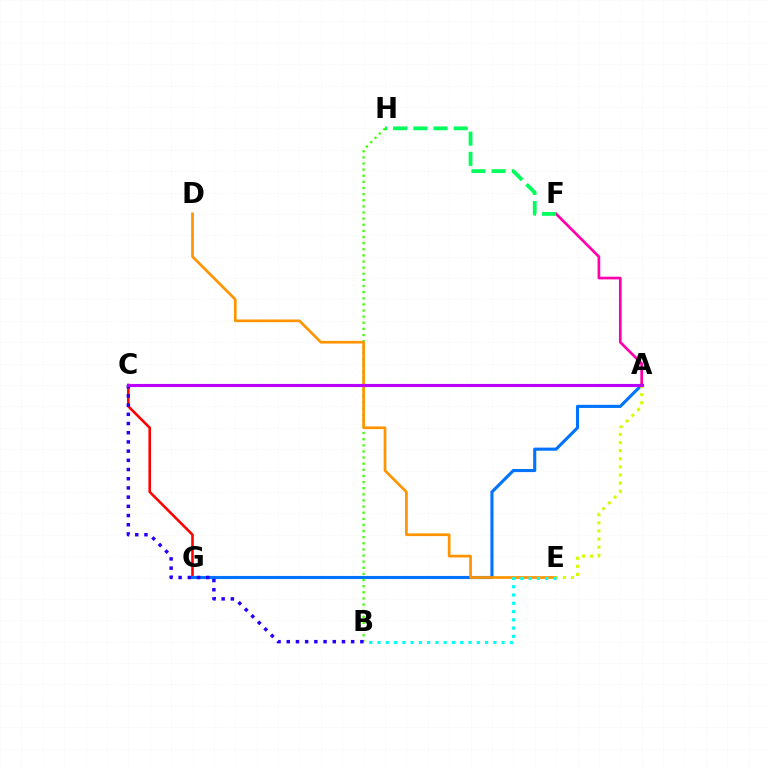{('C', 'G'): [{'color': '#ff0000', 'line_style': 'solid', 'thickness': 1.87}], ('A', 'G'): [{'color': '#0074ff', 'line_style': 'solid', 'thickness': 2.23}], ('B', 'H'): [{'color': '#3dff00', 'line_style': 'dotted', 'thickness': 1.66}], ('D', 'E'): [{'color': '#ff9400', 'line_style': 'solid', 'thickness': 1.94}], ('A', 'E'): [{'color': '#d1ff00', 'line_style': 'dotted', 'thickness': 2.2}], ('B', 'C'): [{'color': '#2500ff', 'line_style': 'dotted', 'thickness': 2.5}], ('A', 'F'): [{'color': '#ff00ac', 'line_style': 'solid', 'thickness': 1.94}], ('F', 'H'): [{'color': '#00ff5c', 'line_style': 'dashed', 'thickness': 2.74}], ('A', 'C'): [{'color': '#b900ff', 'line_style': 'solid', 'thickness': 2.25}], ('B', 'E'): [{'color': '#00fff6', 'line_style': 'dotted', 'thickness': 2.25}]}